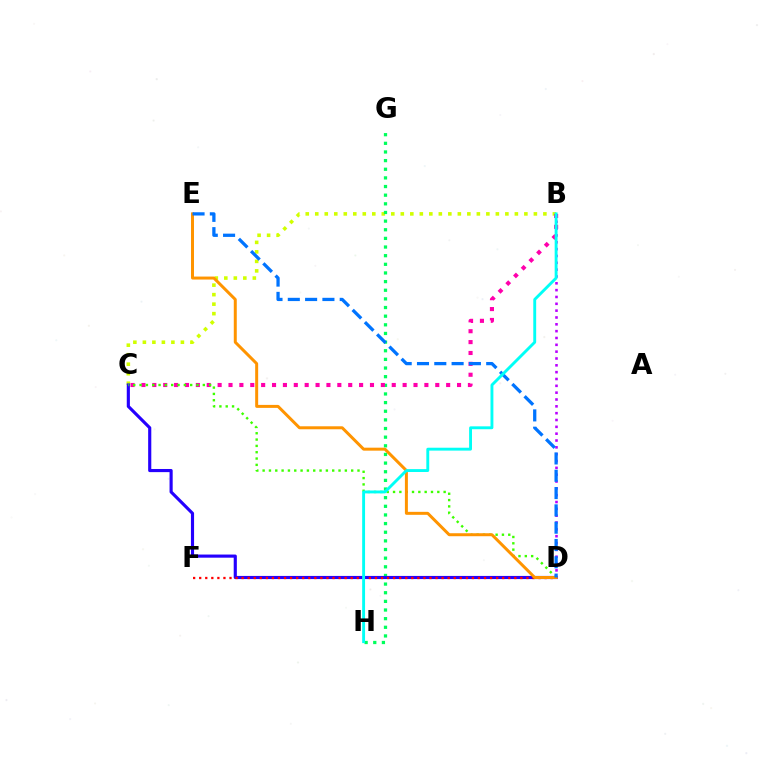{('B', 'C'): [{'color': '#d1ff00', 'line_style': 'dotted', 'thickness': 2.58}, {'color': '#ff00ac', 'line_style': 'dotted', 'thickness': 2.96}], ('G', 'H'): [{'color': '#00ff5c', 'line_style': 'dotted', 'thickness': 2.35}], ('C', 'D'): [{'color': '#2500ff', 'line_style': 'solid', 'thickness': 2.26}, {'color': '#3dff00', 'line_style': 'dotted', 'thickness': 1.72}], ('B', 'D'): [{'color': '#b900ff', 'line_style': 'dotted', 'thickness': 1.86}], ('D', 'F'): [{'color': '#ff0000', 'line_style': 'dotted', 'thickness': 1.65}], ('D', 'E'): [{'color': '#ff9400', 'line_style': 'solid', 'thickness': 2.15}, {'color': '#0074ff', 'line_style': 'dashed', 'thickness': 2.35}], ('B', 'H'): [{'color': '#00fff6', 'line_style': 'solid', 'thickness': 2.08}]}